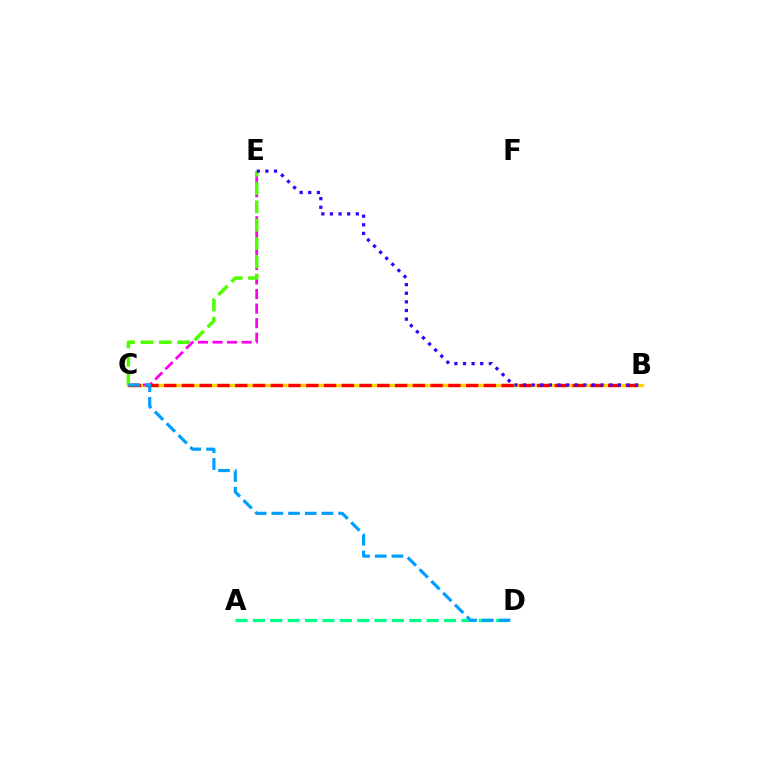{('B', 'C'): [{'color': '#ffd500', 'line_style': 'solid', 'thickness': 2.41}, {'color': '#ff0000', 'line_style': 'dashed', 'thickness': 2.41}], ('C', 'E'): [{'color': '#ff00ed', 'line_style': 'dashed', 'thickness': 1.98}, {'color': '#4fff00', 'line_style': 'dashed', 'thickness': 2.49}], ('A', 'D'): [{'color': '#00ff86', 'line_style': 'dashed', 'thickness': 2.36}], ('B', 'E'): [{'color': '#3700ff', 'line_style': 'dotted', 'thickness': 2.34}], ('C', 'D'): [{'color': '#009eff', 'line_style': 'dashed', 'thickness': 2.27}]}